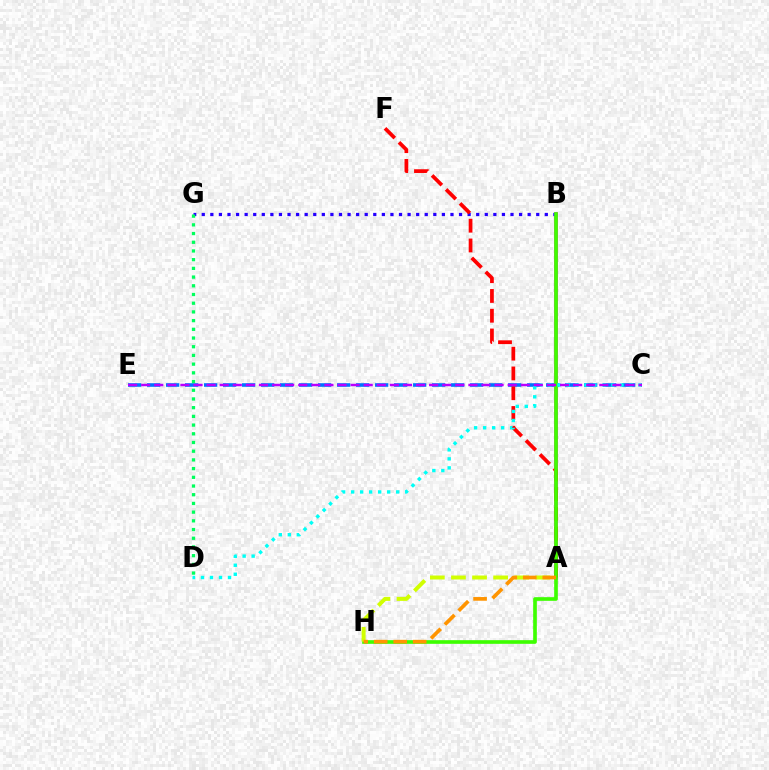{('A', 'B'): [{'color': '#ff00ac', 'line_style': 'solid', 'thickness': 2.56}], ('C', 'E'): [{'color': '#0074ff', 'line_style': 'dashed', 'thickness': 2.58}, {'color': '#b900ff', 'line_style': 'dashed', 'thickness': 1.78}], ('B', 'G'): [{'color': '#2500ff', 'line_style': 'dotted', 'thickness': 2.33}], ('A', 'F'): [{'color': '#ff0000', 'line_style': 'dashed', 'thickness': 2.69}], ('D', 'G'): [{'color': '#00ff5c', 'line_style': 'dotted', 'thickness': 2.37}], ('B', 'H'): [{'color': '#3dff00', 'line_style': 'solid', 'thickness': 2.63}], ('C', 'D'): [{'color': '#00fff6', 'line_style': 'dotted', 'thickness': 2.45}], ('A', 'H'): [{'color': '#d1ff00', 'line_style': 'dashed', 'thickness': 2.87}, {'color': '#ff9400', 'line_style': 'dashed', 'thickness': 2.65}]}